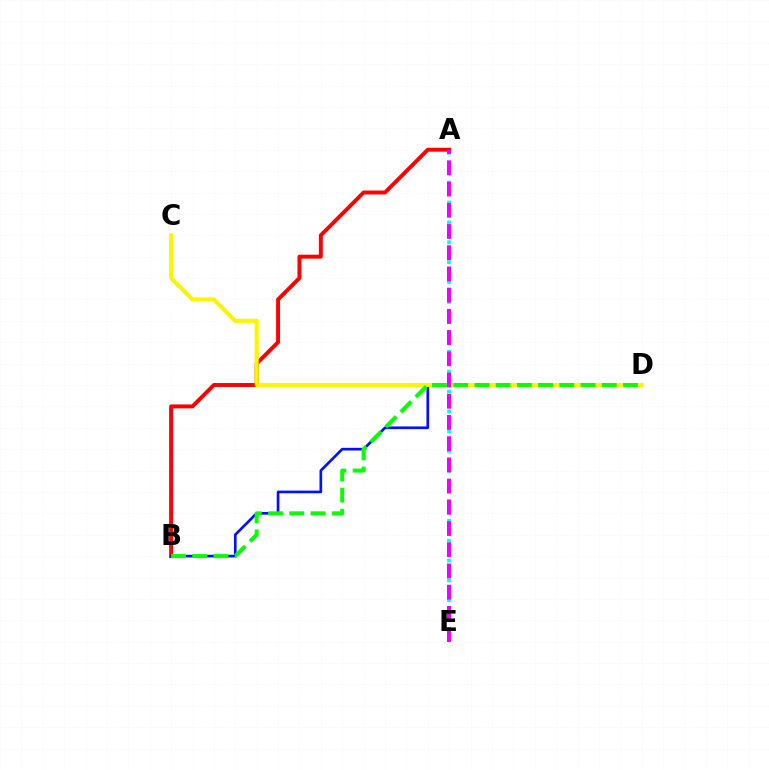{('A', 'B'): [{'color': '#ff0000', 'line_style': 'solid', 'thickness': 2.84}], ('B', 'D'): [{'color': '#0010ff', 'line_style': 'solid', 'thickness': 1.92}, {'color': '#08ff00', 'line_style': 'dashed', 'thickness': 2.88}], ('C', 'D'): [{'color': '#fcf500', 'line_style': 'solid', 'thickness': 2.94}], ('A', 'E'): [{'color': '#00fff6', 'line_style': 'dotted', 'thickness': 2.7}, {'color': '#ee00ff', 'line_style': 'dashed', 'thickness': 2.88}]}